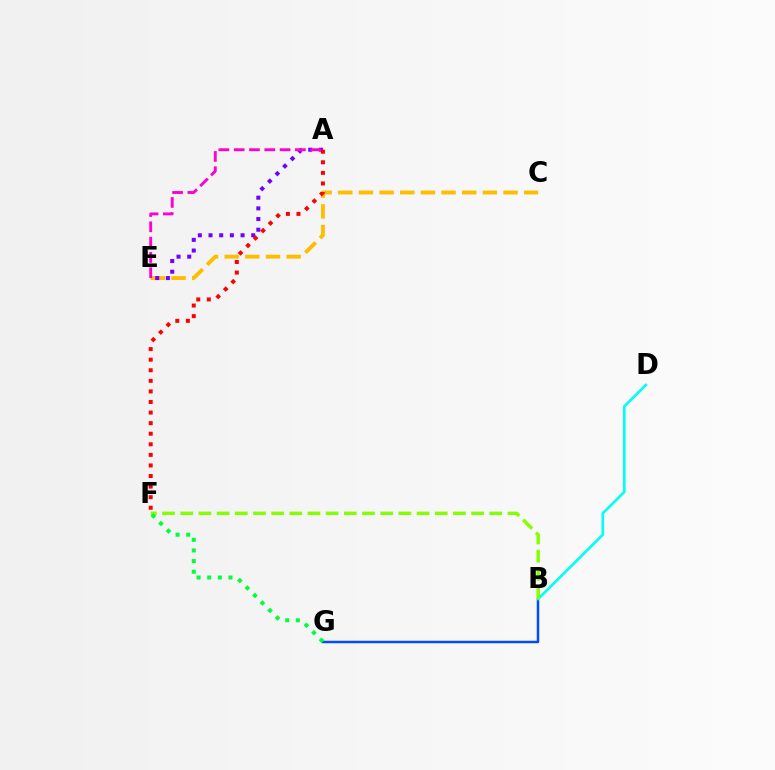{('B', 'G'): [{'color': '#004bff', 'line_style': 'solid', 'thickness': 1.79}], ('C', 'E'): [{'color': '#ffbd00', 'line_style': 'dashed', 'thickness': 2.81}], ('B', 'D'): [{'color': '#00fff6', 'line_style': 'solid', 'thickness': 1.9}], ('B', 'F'): [{'color': '#84ff00', 'line_style': 'dashed', 'thickness': 2.47}], ('A', 'E'): [{'color': '#7200ff', 'line_style': 'dotted', 'thickness': 2.9}, {'color': '#ff00cf', 'line_style': 'dashed', 'thickness': 2.08}], ('A', 'F'): [{'color': '#ff0000', 'line_style': 'dotted', 'thickness': 2.87}], ('F', 'G'): [{'color': '#00ff39', 'line_style': 'dotted', 'thickness': 2.89}]}